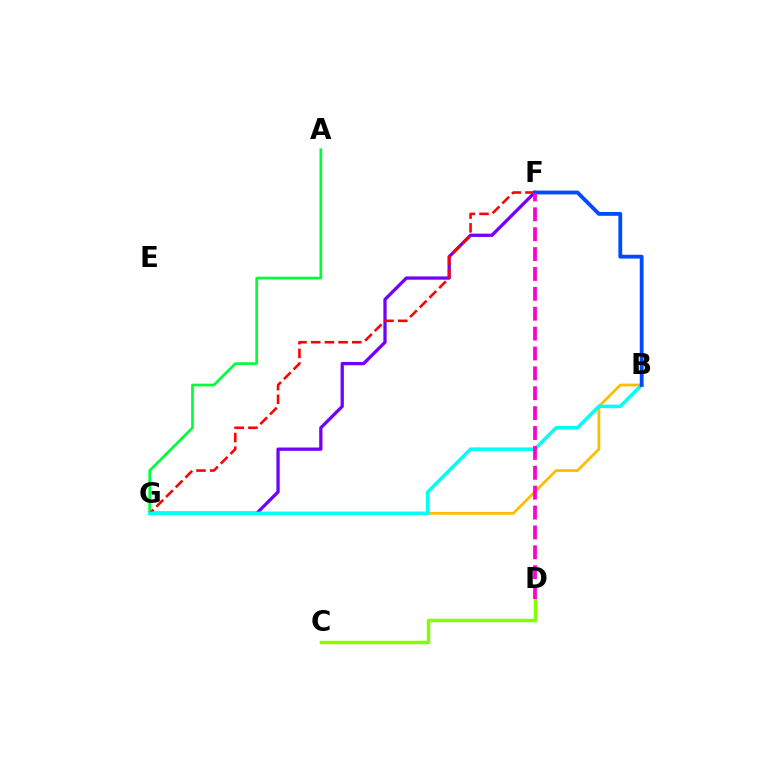{('F', 'G'): [{'color': '#7200ff', 'line_style': 'solid', 'thickness': 2.37}, {'color': '#ff0000', 'line_style': 'dashed', 'thickness': 1.86}], ('C', 'D'): [{'color': '#84ff00', 'line_style': 'solid', 'thickness': 2.5}], ('A', 'G'): [{'color': '#00ff39', 'line_style': 'solid', 'thickness': 1.94}], ('B', 'G'): [{'color': '#ffbd00', 'line_style': 'solid', 'thickness': 1.99}, {'color': '#00fff6', 'line_style': 'solid', 'thickness': 2.54}], ('B', 'F'): [{'color': '#004bff', 'line_style': 'solid', 'thickness': 2.76}], ('D', 'F'): [{'color': '#ff00cf', 'line_style': 'dashed', 'thickness': 2.7}]}